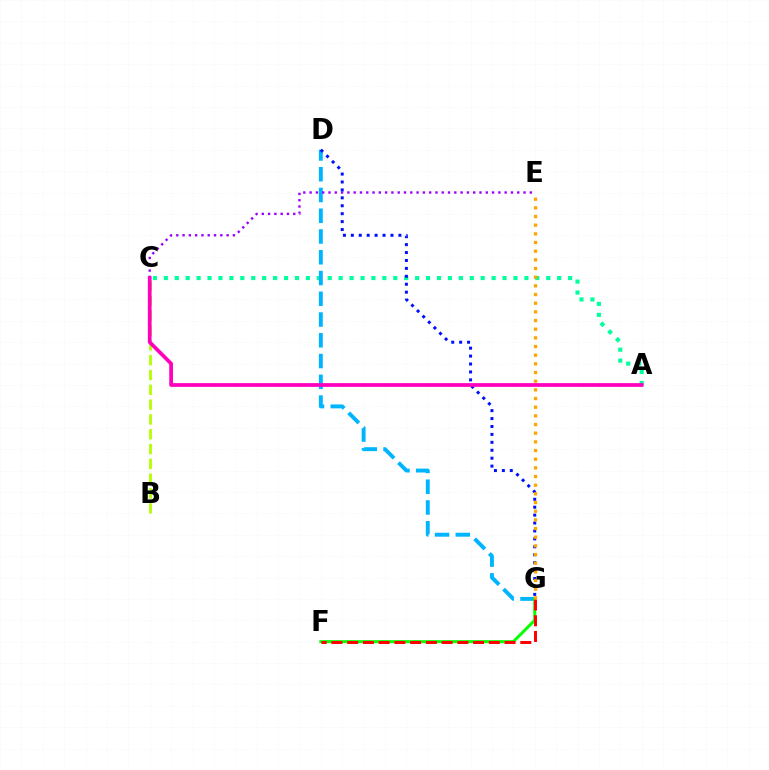{('A', 'C'): [{'color': '#00ff9d', 'line_style': 'dotted', 'thickness': 2.97}, {'color': '#ff00bd', 'line_style': 'solid', 'thickness': 2.69}], ('D', 'G'): [{'color': '#00b5ff', 'line_style': 'dashed', 'thickness': 2.82}, {'color': '#0010ff', 'line_style': 'dotted', 'thickness': 2.15}], ('F', 'G'): [{'color': '#08ff00', 'line_style': 'solid', 'thickness': 2.17}, {'color': '#ff0000', 'line_style': 'dashed', 'thickness': 2.14}], ('C', 'E'): [{'color': '#9b00ff', 'line_style': 'dotted', 'thickness': 1.71}], ('B', 'C'): [{'color': '#b3ff00', 'line_style': 'dashed', 'thickness': 2.01}], ('E', 'G'): [{'color': '#ffa500', 'line_style': 'dotted', 'thickness': 2.35}]}